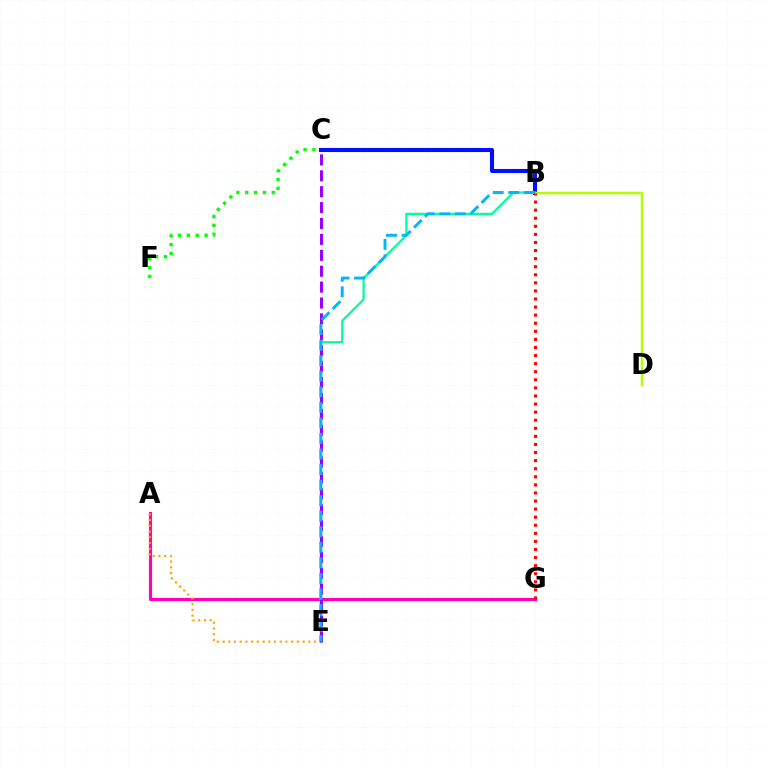{('B', 'C'): [{'color': '#0010ff', 'line_style': 'solid', 'thickness': 2.94}], ('A', 'G'): [{'color': '#ff00bd', 'line_style': 'solid', 'thickness': 2.25}], ('B', 'D'): [{'color': '#b3ff00', 'line_style': 'solid', 'thickness': 1.79}], ('A', 'E'): [{'color': '#ffa500', 'line_style': 'dotted', 'thickness': 1.55}], ('B', 'E'): [{'color': '#00ff9d', 'line_style': 'solid', 'thickness': 1.62}, {'color': '#00b5ff', 'line_style': 'dashed', 'thickness': 2.11}], ('C', 'E'): [{'color': '#9b00ff', 'line_style': 'dashed', 'thickness': 2.16}], ('C', 'F'): [{'color': '#08ff00', 'line_style': 'dotted', 'thickness': 2.41}], ('B', 'G'): [{'color': '#ff0000', 'line_style': 'dotted', 'thickness': 2.2}]}